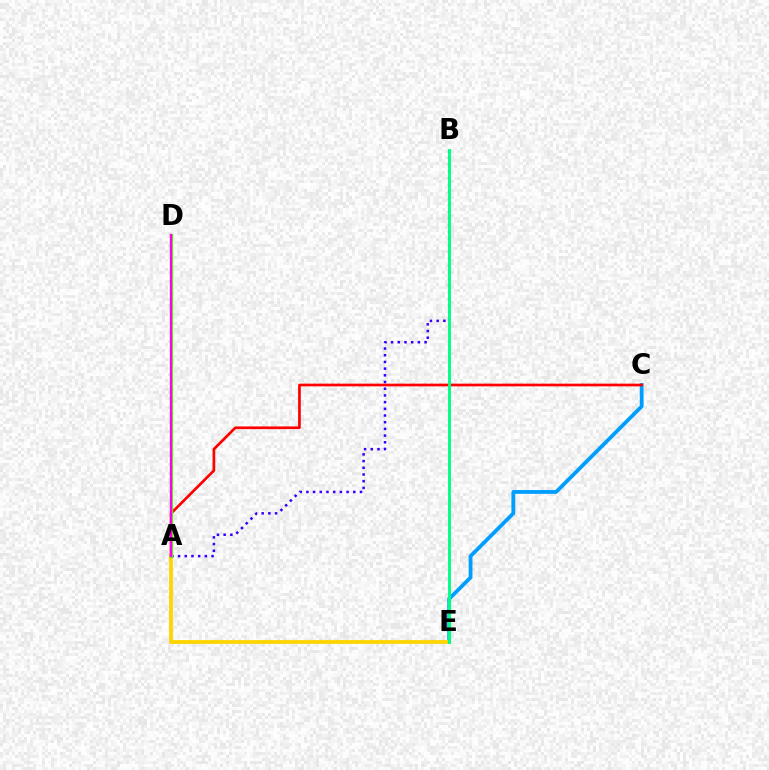{('C', 'E'): [{'color': '#009eff', 'line_style': 'solid', 'thickness': 2.73}], ('A', 'E'): [{'color': '#ffd500', 'line_style': 'solid', 'thickness': 2.73}], ('A', 'C'): [{'color': '#ff0000', 'line_style': 'solid', 'thickness': 1.94}], ('A', 'B'): [{'color': '#3700ff', 'line_style': 'dotted', 'thickness': 1.82}], ('B', 'E'): [{'color': '#00ff86', 'line_style': 'solid', 'thickness': 2.1}], ('A', 'D'): [{'color': '#4fff00', 'line_style': 'solid', 'thickness': 2.31}, {'color': '#ff00ed', 'line_style': 'solid', 'thickness': 1.64}]}